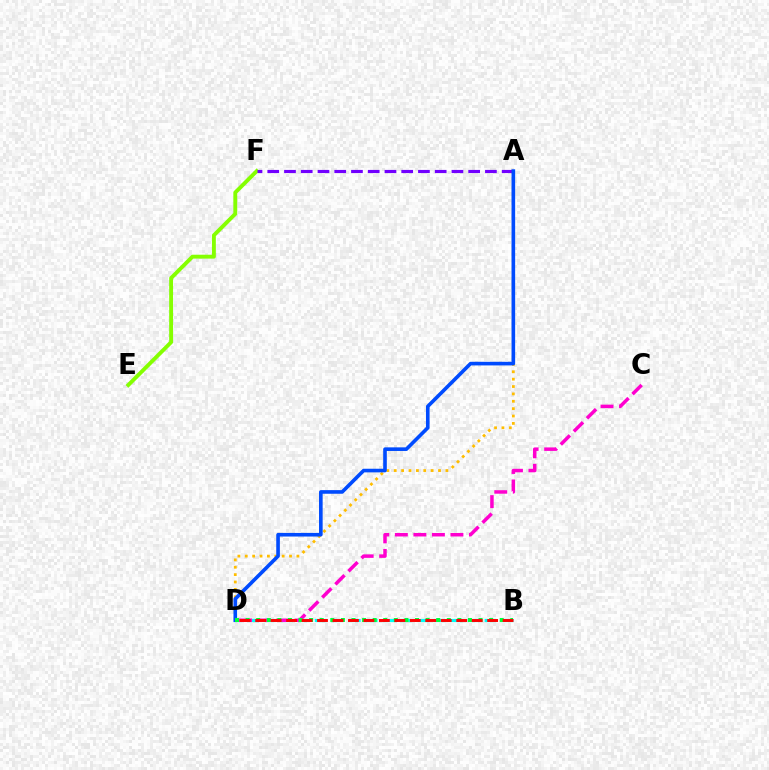{('E', 'F'): [{'color': '#84ff00', 'line_style': 'solid', 'thickness': 2.8}], ('A', 'F'): [{'color': '#7200ff', 'line_style': 'dashed', 'thickness': 2.27}], ('B', 'D'): [{'color': '#00fff6', 'line_style': 'dashed', 'thickness': 2.31}, {'color': '#00ff39', 'line_style': 'dotted', 'thickness': 2.88}, {'color': '#ff0000', 'line_style': 'dashed', 'thickness': 2.1}], ('C', 'D'): [{'color': '#ff00cf', 'line_style': 'dashed', 'thickness': 2.52}], ('A', 'D'): [{'color': '#ffbd00', 'line_style': 'dotted', 'thickness': 2.0}, {'color': '#004bff', 'line_style': 'solid', 'thickness': 2.61}]}